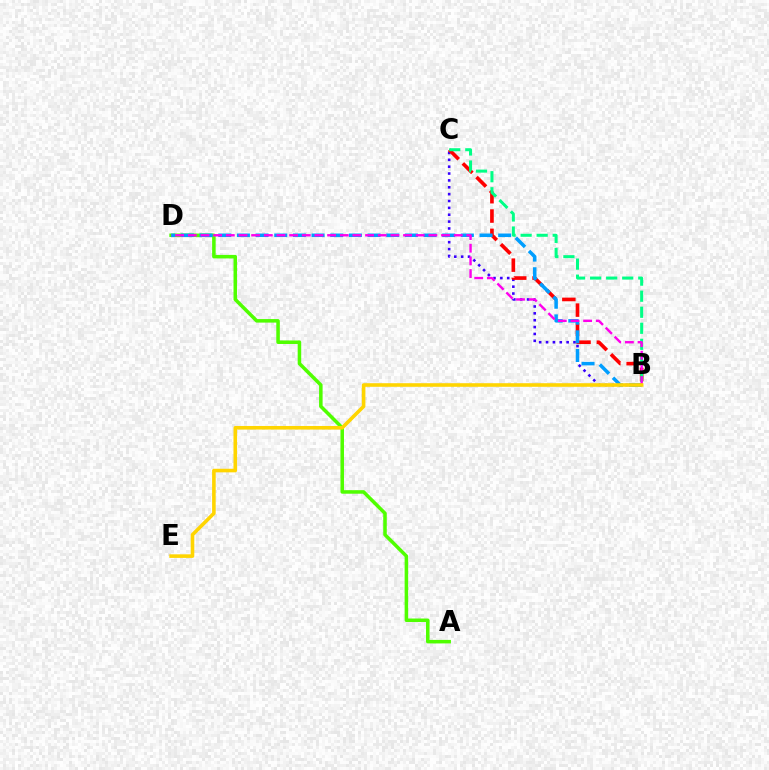{('A', 'D'): [{'color': '#4fff00', 'line_style': 'solid', 'thickness': 2.54}], ('B', 'C'): [{'color': '#3700ff', 'line_style': 'dotted', 'thickness': 1.87}, {'color': '#ff0000', 'line_style': 'dashed', 'thickness': 2.62}, {'color': '#00ff86', 'line_style': 'dashed', 'thickness': 2.18}], ('B', 'D'): [{'color': '#009eff', 'line_style': 'dashed', 'thickness': 2.54}, {'color': '#ff00ed', 'line_style': 'dashed', 'thickness': 1.72}], ('B', 'E'): [{'color': '#ffd500', 'line_style': 'solid', 'thickness': 2.58}]}